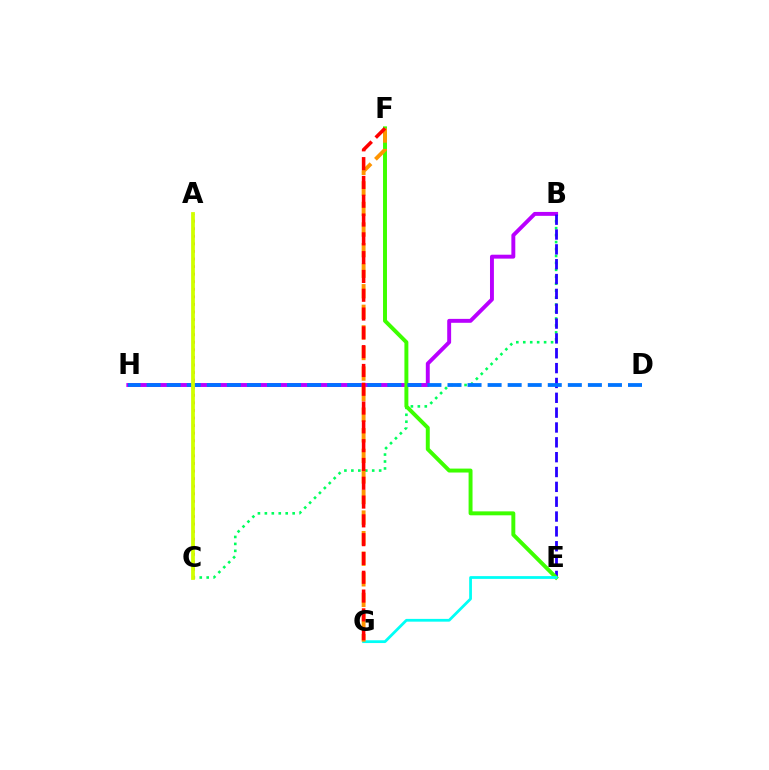{('B', 'C'): [{'color': '#00ff5c', 'line_style': 'dotted', 'thickness': 1.89}], ('A', 'C'): [{'color': '#ff00ac', 'line_style': 'dotted', 'thickness': 2.06}, {'color': '#d1ff00', 'line_style': 'solid', 'thickness': 2.72}], ('B', 'H'): [{'color': '#b900ff', 'line_style': 'solid', 'thickness': 2.82}], ('B', 'E'): [{'color': '#2500ff', 'line_style': 'dashed', 'thickness': 2.02}], ('E', 'F'): [{'color': '#3dff00', 'line_style': 'solid', 'thickness': 2.84}], ('E', 'G'): [{'color': '#00fff6', 'line_style': 'solid', 'thickness': 2.0}], ('F', 'G'): [{'color': '#ff9400', 'line_style': 'dashed', 'thickness': 2.8}, {'color': '#ff0000', 'line_style': 'dashed', 'thickness': 2.55}], ('D', 'H'): [{'color': '#0074ff', 'line_style': 'dashed', 'thickness': 2.72}]}